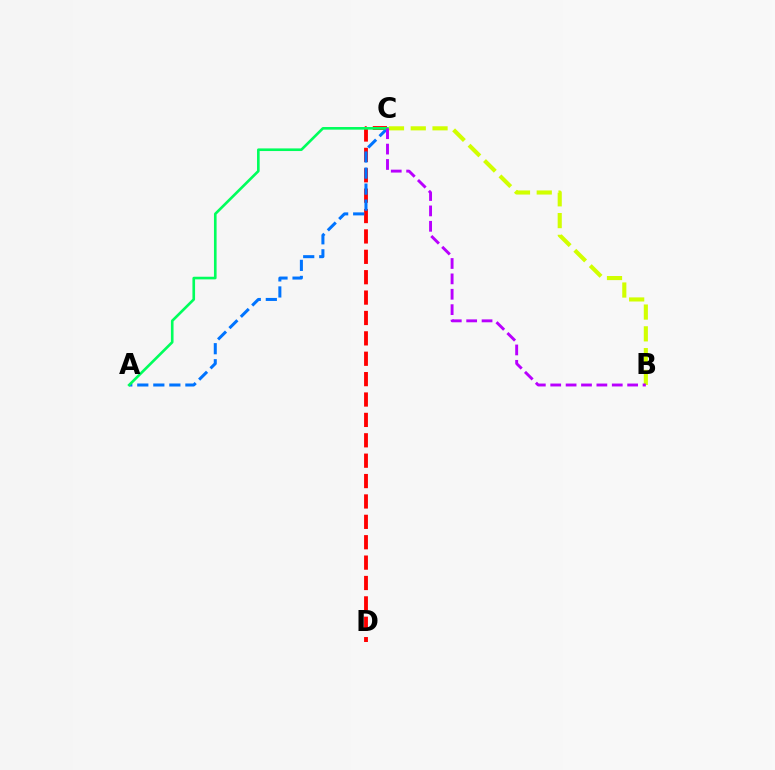{('C', 'D'): [{'color': '#ff0000', 'line_style': 'dashed', 'thickness': 2.77}], ('A', 'C'): [{'color': '#0074ff', 'line_style': 'dashed', 'thickness': 2.18}, {'color': '#00ff5c', 'line_style': 'solid', 'thickness': 1.89}], ('B', 'C'): [{'color': '#d1ff00', 'line_style': 'dashed', 'thickness': 2.96}, {'color': '#b900ff', 'line_style': 'dashed', 'thickness': 2.09}]}